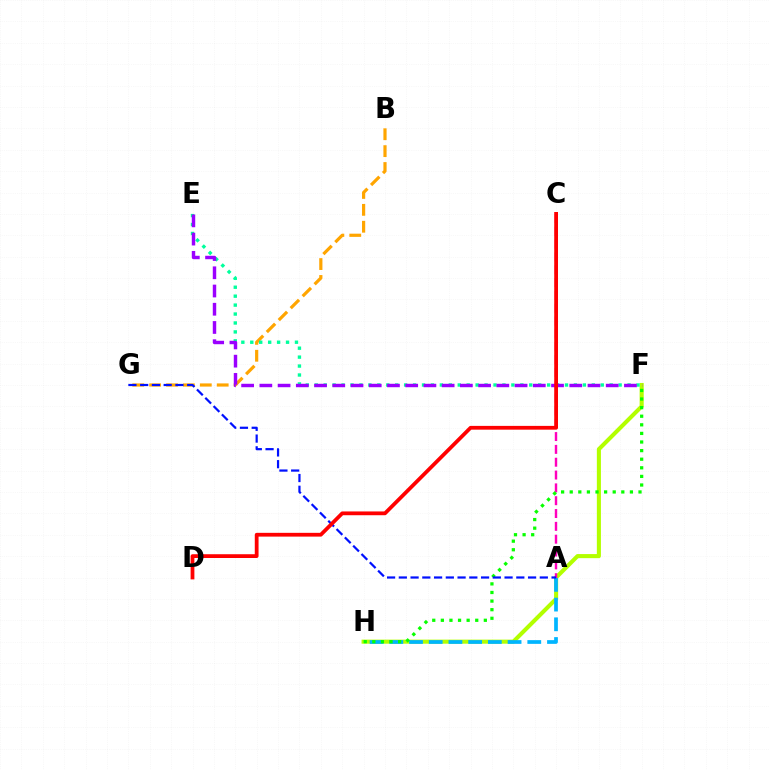{('F', 'H'): [{'color': '#b3ff00', 'line_style': 'solid', 'thickness': 2.94}, {'color': '#08ff00', 'line_style': 'dotted', 'thickness': 2.34}], ('A', 'H'): [{'color': '#00b5ff', 'line_style': 'dashed', 'thickness': 2.68}], ('B', 'G'): [{'color': '#ffa500', 'line_style': 'dashed', 'thickness': 2.3}], ('A', 'C'): [{'color': '#ff00bd', 'line_style': 'dashed', 'thickness': 1.74}], ('E', 'F'): [{'color': '#00ff9d', 'line_style': 'dotted', 'thickness': 2.43}, {'color': '#9b00ff', 'line_style': 'dashed', 'thickness': 2.48}], ('A', 'G'): [{'color': '#0010ff', 'line_style': 'dashed', 'thickness': 1.6}], ('C', 'D'): [{'color': '#ff0000', 'line_style': 'solid', 'thickness': 2.72}]}